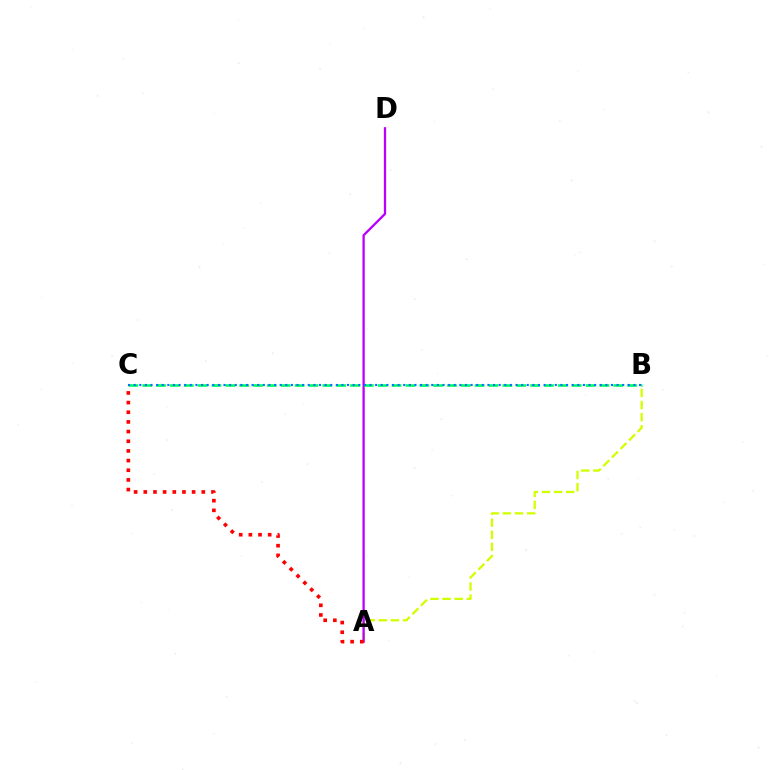{('A', 'B'): [{'color': '#d1ff00', 'line_style': 'dashed', 'thickness': 1.65}], ('A', 'D'): [{'color': '#b900ff', 'line_style': 'solid', 'thickness': 1.66}], ('B', 'C'): [{'color': '#00ff5c', 'line_style': 'dashed', 'thickness': 1.88}, {'color': '#0074ff', 'line_style': 'dotted', 'thickness': 1.53}], ('A', 'C'): [{'color': '#ff0000', 'line_style': 'dotted', 'thickness': 2.63}]}